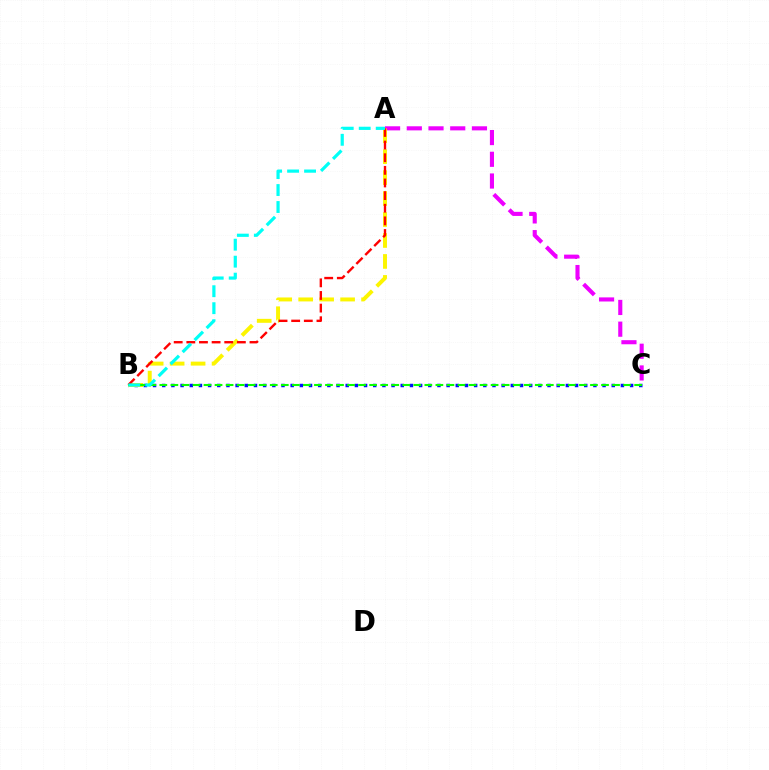{('B', 'C'): [{'color': '#0010ff', 'line_style': 'dotted', 'thickness': 2.49}, {'color': '#08ff00', 'line_style': 'dashed', 'thickness': 1.5}], ('A', 'C'): [{'color': '#ee00ff', 'line_style': 'dashed', 'thickness': 2.95}], ('A', 'B'): [{'color': '#fcf500', 'line_style': 'dashed', 'thickness': 2.85}, {'color': '#ff0000', 'line_style': 'dashed', 'thickness': 1.72}, {'color': '#00fff6', 'line_style': 'dashed', 'thickness': 2.31}]}